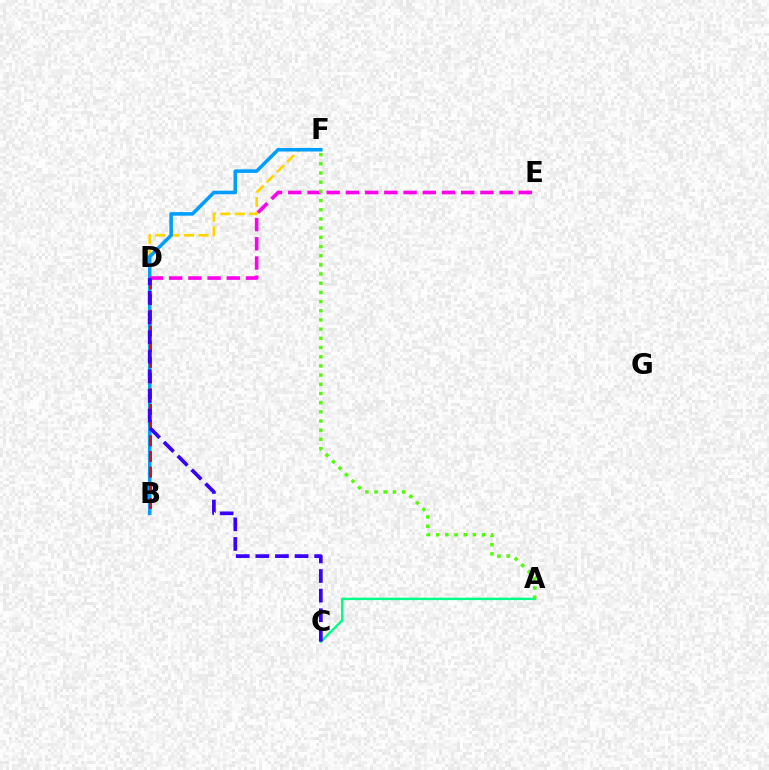{('B', 'F'): [{'color': '#ffd500', 'line_style': 'dashed', 'thickness': 1.96}, {'color': '#009eff', 'line_style': 'solid', 'thickness': 2.56}], ('A', 'C'): [{'color': '#00ff86', 'line_style': 'solid', 'thickness': 1.75}], ('D', 'E'): [{'color': '#ff00ed', 'line_style': 'dashed', 'thickness': 2.61}], ('B', 'D'): [{'color': '#ff0000', 'line_style': 'dashed', 'thickness': 2.13}], ('C', 'D'): [{'color': '#3700ff', 'line_style': 'dashed', 'thickness': 2.66}], ('A', 'F'): [{'color': '#4fff00', 'line_style': 'dotted', 'thickness': 2.5}]}